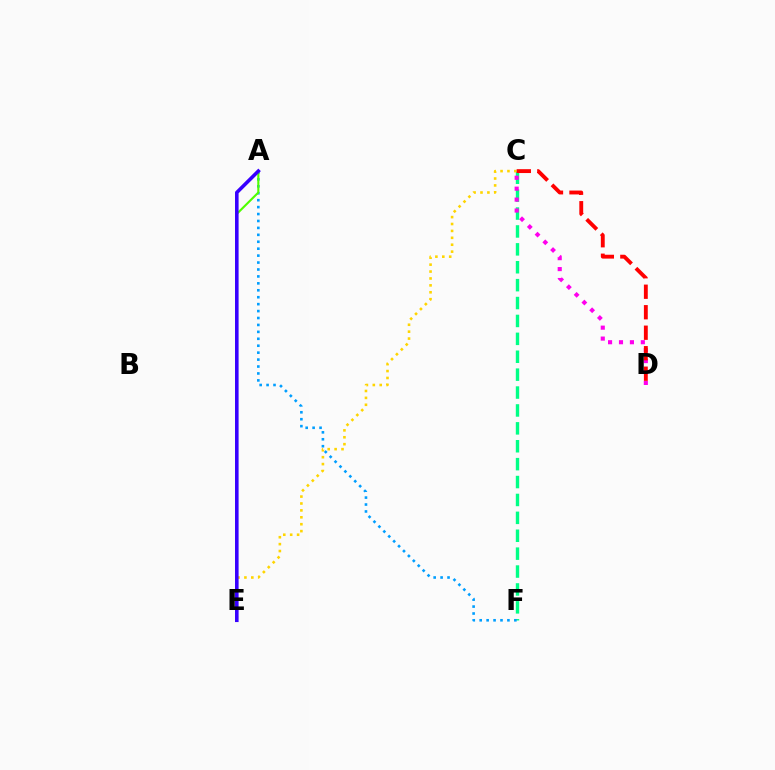{('C', 'F'): [{'color': '#00ff86', 'line_style': 'dashed', 'thickness': 2.43}], ('C', 'E'): [{'color': '#ffd500', 'line_style': 'dotted', 'thickness': 1.88}], ('C', 'D'): [{'color': '#ff00ed', 'line_style': 'dotted', 'thickness': 2.97}, {'color': '#ff0000', 'line_style': 'dashed', 'thickness': 2.78}], ('A', 'F'): [{'color': '#009eff', 'line_style': 'dotted', 'thickness': 1.88}], ('A', 'E'): [{'color': '#4fff00', 'line_style': 'solid', 'thickness': 1.52}, {'color': '#3700ff', 'line_style': 'solid', 'thickness': 2.58}]}